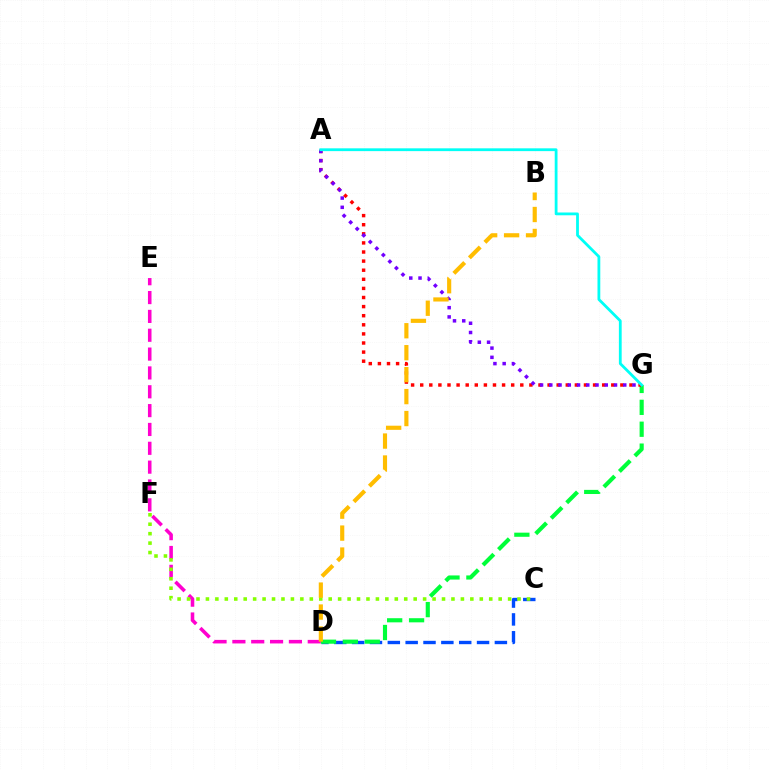{('D', 'E'): [{'color': '#ff00cf', 'line_style': 'dashed', 'thickness': 2.56}], ('C', 'D'): [{'color': '#004bff', 'line_style': 'dashed', 'thickness': 2.42}], ('D', 'G'): [{'color': '#00ff39', 'line_style': 'dashed', 'thickness': 2.97}], ('C', 'F'): [{'color': '#84ff00', 'line_style': 'dotted', 'thickness': 2.57}], ('A', 'G'): [{'color': '#ff0000', 'line_style': 'dotted', 'thickness': 2.47}, {'color': '#7200ff', 'line_style': 'dotted', 'thickness': 2.51}, {'color': '#00fff6', 'line_style': 'solid', 'thickness': 2.01}], ('B', 'D'): [{'color': '#ffbd00', 'line_style': 'dashed', 'thickness': 2.98}]}